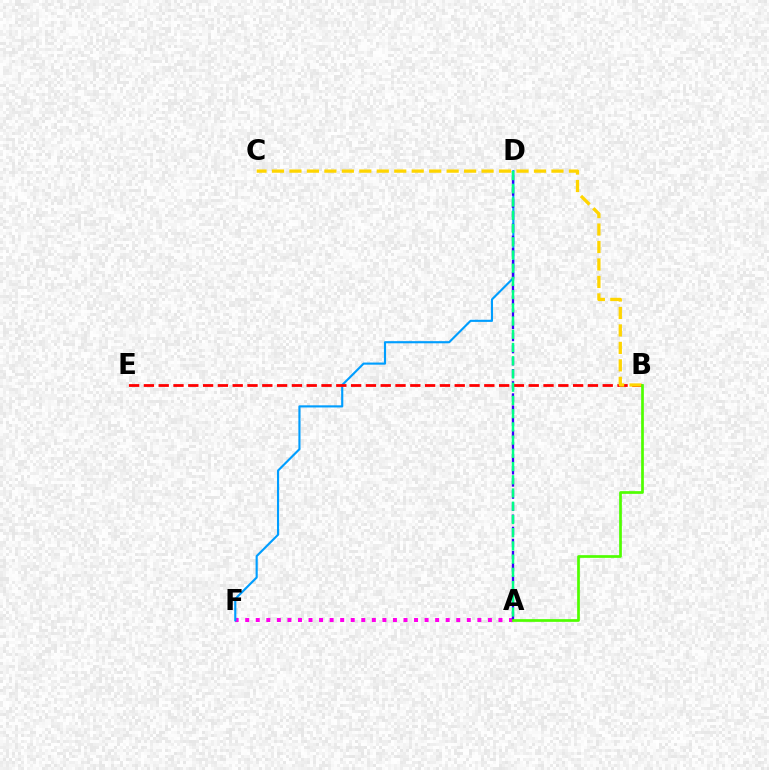{('A', 'F'): [{'color': '#ff00ed', 'line_style': 'dotted', 'thickness': 2.87}], ('D', 'F'): [{'color': '#009eff', 'line_style': 'solid', 'thickness': 1.54}], ('A', 'D'): [{'color': '#3700ff', 'line_style': 'dashed', 'thickness': 1.65}, {'color': '#00ff86', 'line_style': 'dashed', 'thickness': 1.8}], ('B', 'E'): [{'color': '#ff0000', 'line_style': 'dashed', 'thickness': 2.01}], ('B', 'C'): [{'color': '#ffd500', 'line_style': 'dashed', 'thickness': 2.37}], ('A', 'B'): [{'color': '#4fff00', 'line_style': 'solid', 'thickness': 1.95}]}